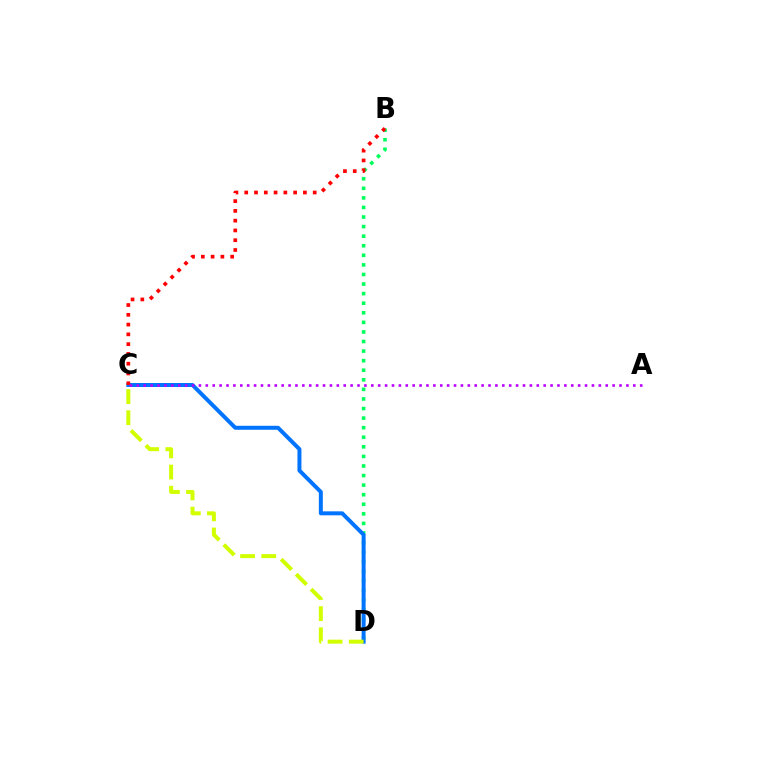{('B', 'D'): [{'color': '#00ff5c', 'line_style': 'dotted', 'thickness': 2.6}], ('C', 'D'): [{'color': '#0074ff', 'line_style': 'solid', 'thickness': 2.86}, {'color': '#d1ff00', 'line_style': 'dashed', 'thickness': 2.87}], ('B', 'C'): [{'color': '#ff0000', 'line_style': 'dotted', 'thickness': 2.66}], ('A', 'C'): [{'color': '#b900ff', 'line_style': 'dotted', 'thickness': 1.87}]}